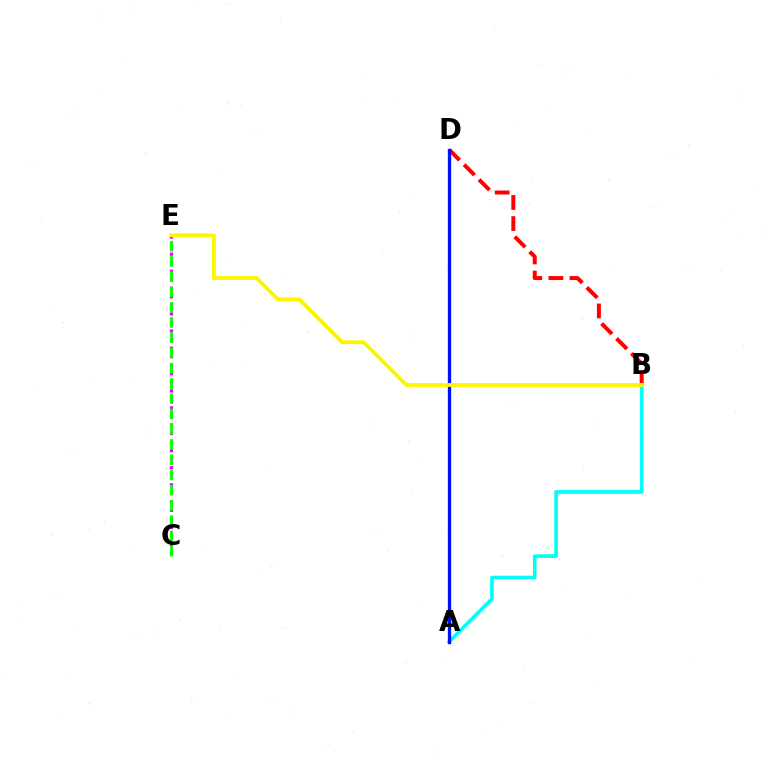{('C', 'E'): [{'color': '#ee00ff', 'line_style': 'dotted', 'thickness': 2.32}, {'color': '#08ff00', 'line_style': 'dashed', 'thickness': 2.07}], ('B', 'D'): [{'color': '#ff0000', 'line_style': 'dashed', 'thickness': 2.87}], ('A', 'B'): [{'color': '#00fff6', 'line_style': 'solid', 'thickness': 2.63}], ('A', 'D'): [{'color': '#0010ff', 'line_style': 'solid', 'thickness': 2.4}], ('B', 'E'): [{'color': '#fcf500', 'line_style': 'solid', 'thickness': 2.75}]}